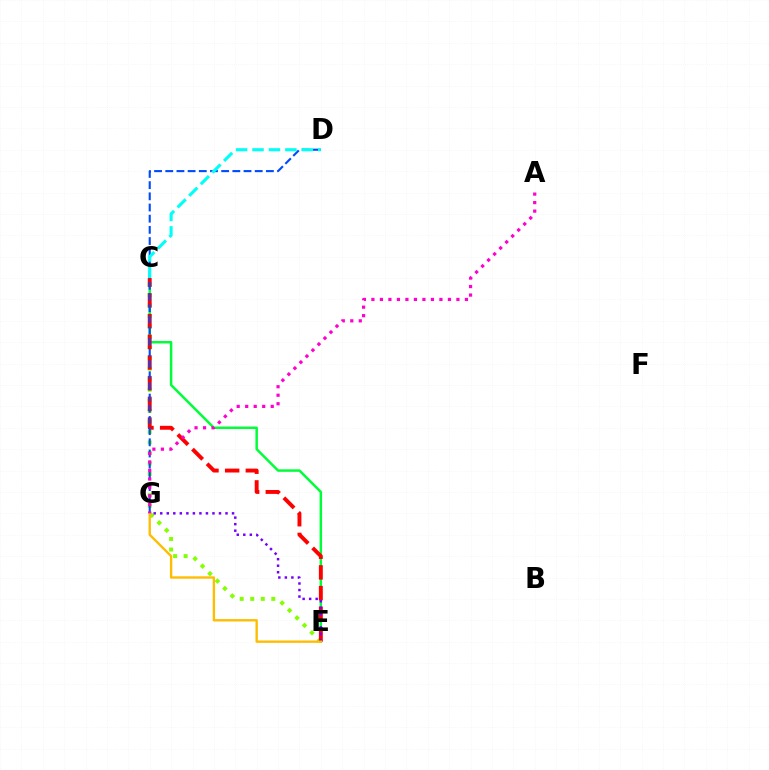{('C', 'E'): [{'color': '#00ff39', 'line_style': 'solid', 'thickness': 1.79}, {'color': '#84ff00', 'line_style': 'dotted', 'thickness': 2.86}, {'color': '#ff0000', 'line_style': 'dashed', 'thickness': 2.81}], ('E', 'G'): [{'color': '#7200ff', 'line_style': 'dotted', 'thickness': 1.77}, {'color': '#ffbd00', 'line_style': 'solid', 'thickness': 1.7}], ('D', 'G'): [{'color': '#004bff', 'line_style': 'dashed', 'thickness': 1.52}], ('C', 'D'): [{'color': '#00fff6', 'line_style': 'dashed', 'thickness': 2.23}], ('A', 'G'): [{'color': '#ff00cf', 'line_style': 'dotted', 'thickness': 2.31}]}